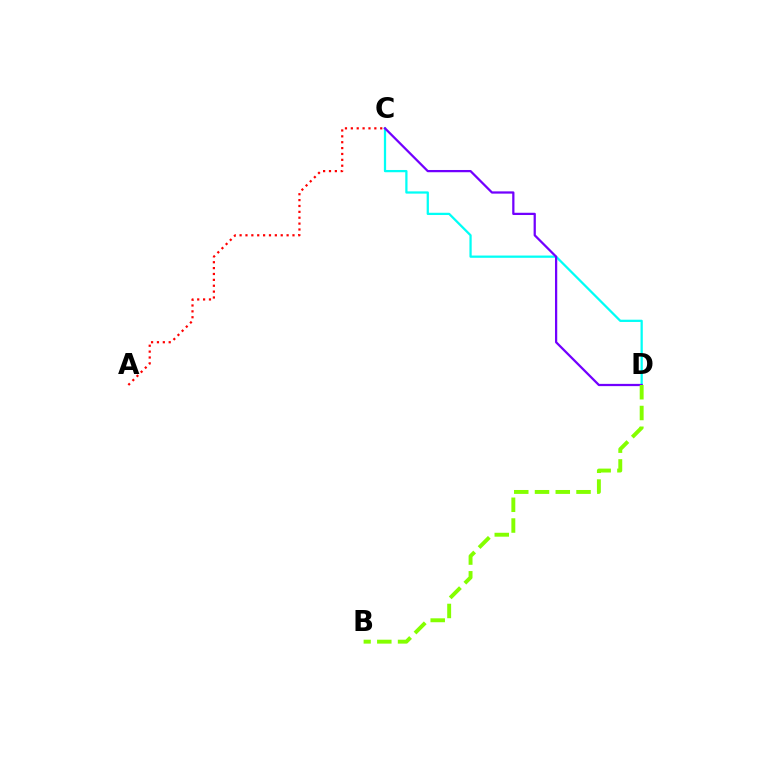{('A', 'C'): [{'color': '#ff0000', 'line_style': 'dotted', 'thickness': 1.6}], ('C', 'D'): [{'color': '#00fff6', 'line_style': 'solid', 'thickness': 1.62}, {'color': '#7200ff', 'line_style': 'solid', 'thickness': 1.62}], ('B', 'D'): [{'color': '#84ff00', 'line_style': 'dashed', 'thickness': 2.82}]}